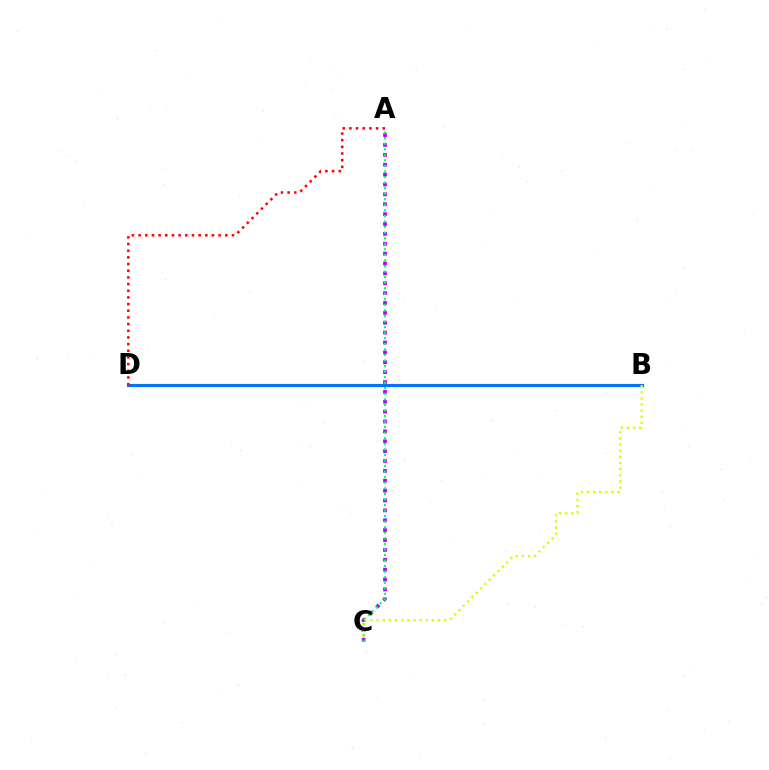{('B', 'D'): [{'color': '#0074ff', 'line_style': 'solid', 'thickness': 2.25}], ('A', 'C'): [{'color': '#b900ff', 'line_style': 'dotted', 'thickness': 2.68}, {'color': '#00ff5c', 'line_style': 'dotted', 'thickness': 1.51}], ('A', 'D'): [{'color': '#ff0000', 'line_style': 'dotted', 'thickness': 1.81}], ('B', 'C'): [{'color': '#d1ff00', 'line_style': 'dotted', 'thickness': 1.67}]}